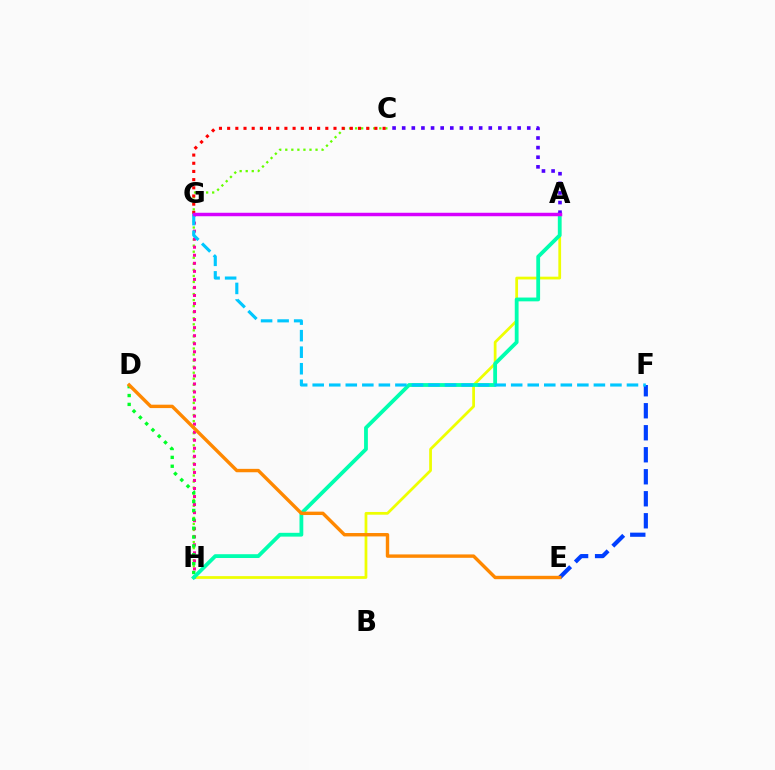{('C', 'H'): [{'color': '#66ff00', 'line_style': 'dotted', 'thickness': 1.64}], ('E', 'F'): [{'color': '#003fff', 'line_style': 'dashed', 'thickness': 2.99}], ('A', 'H'): [{'color': '#eeff00', 'line_style': 'solid', 'thickness': 1.98}, {'color': '#00ffaf', 'line_style': 'solid', 'thickness': 2.73}], ('G', 'H'): [{'color': '#ff00a0', 'line_style': 'dotted', 'thickness': 2.19}], ('D', 'H'): [{'color': '#00ff27', 'line_style': 'dotted', 'thickness': 2.41}], ('C', 'G'): [{'color': '#ff0000', 'line_style': 'dotted', 'thickness': 2.22}], ('F', 'G'): [{'color': '#00c7ff', 'line_style': 'dashed', 'thickness': 2.25}], ('A', 'C'): [{'color': '#4f00ff', 'line_style': 'dotted', 'thickness': 2.61}], ('D', 'E'): [{'color': '#ff8800', 'line_style': 'solid', 'thickness': 2.45}], ('A', 'G'): [{'color': '#d600ff', 'line_style': 'solid', 'thickness': 2.49}]}